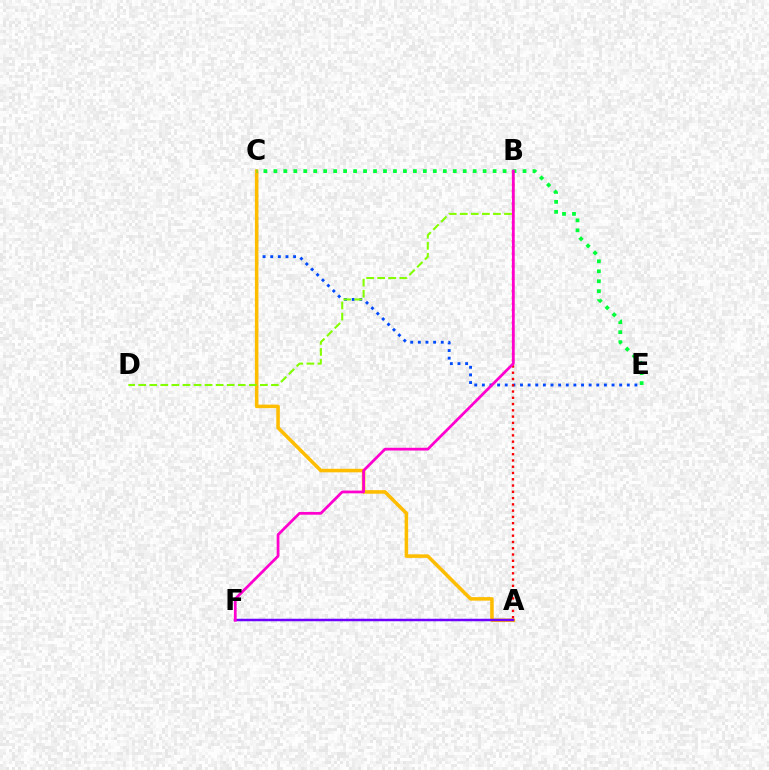{('C', 'E'): [{'color': '#004bff', 'line_style': 'dotted', 'thickness': 2.07}, {'color': '#00ff39', 'line_style': 'dotted', 'thickness': 2.71}], ('A', 'F'): [{'color': '#00fff6', 'line_style': 'dotted', 'thickness': 1.6}, {'color': '#7200ff', 'line_style': 'solid', 'thickness': 1.78}], ('A', 'C'): [{'color': '#ffbd00', 'line_style': 'solid', 'thickness': 2.55}], ('B', 'D'): [{'color': '#84ff00', 'line_style': 'dashed', 'thickness': 1.5}], ('A', 'B'): [{'color': '#ff0000', 'line_style': 'dotted', 'thickness': 1.7}], ('B', 'F'): [{'color': '#ff00cf', 'line_style': 'solid', 'thickness': 1.98}]}